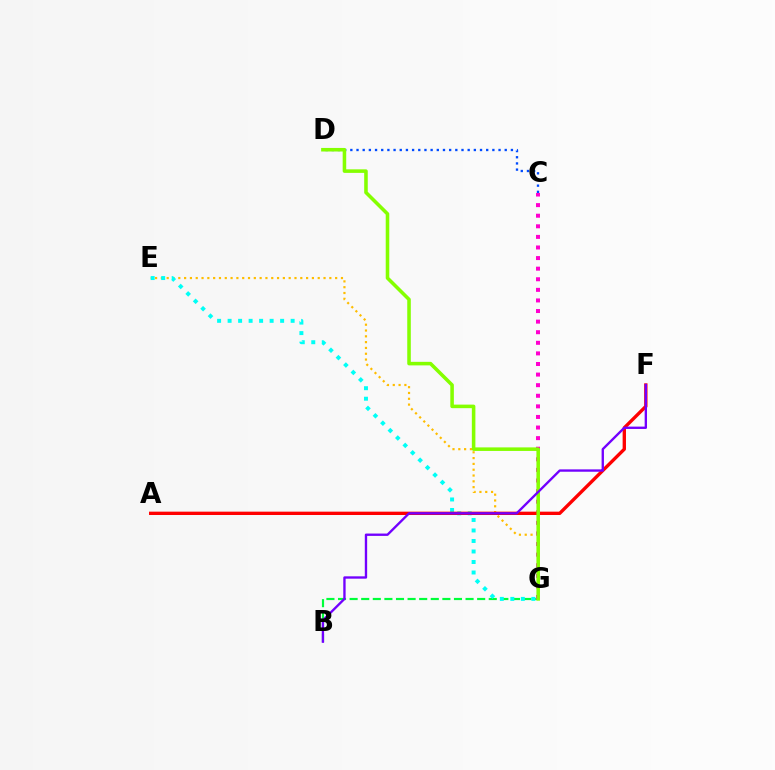{('B', 'G'): [{'color': '#00ff39', 'line_style': 'dashed', 'thickness': 1.58}], ('E', 'G'): [{'color': '#ffbd00', 'line_style': 'dotted', 'thickness': 1.58}, {'color': '#00fff6', 'line_style': 'dotted', 'thickness': 2.85}], ('C', 'G'): [{'color': '#ff00cf', 'line_style': 'dotted', 'thickness': 2.88}], ('A', 'F'): [{'color': '#ff0000', 'line_style': 'solid', 'thickness': 2.41}], ('C', 'D'): [{'color': '#004bff', 'line_style': 'dotted', 'thickness': 1.68}], ('D', 'G'): [{'color': '#84ff00', 'line_style': 'solid', 'thickness': 2.56}], ('B', 'F'): [{'color': '#7200ff', 'line_style': 'solid', 'thickness': 1.69}]}